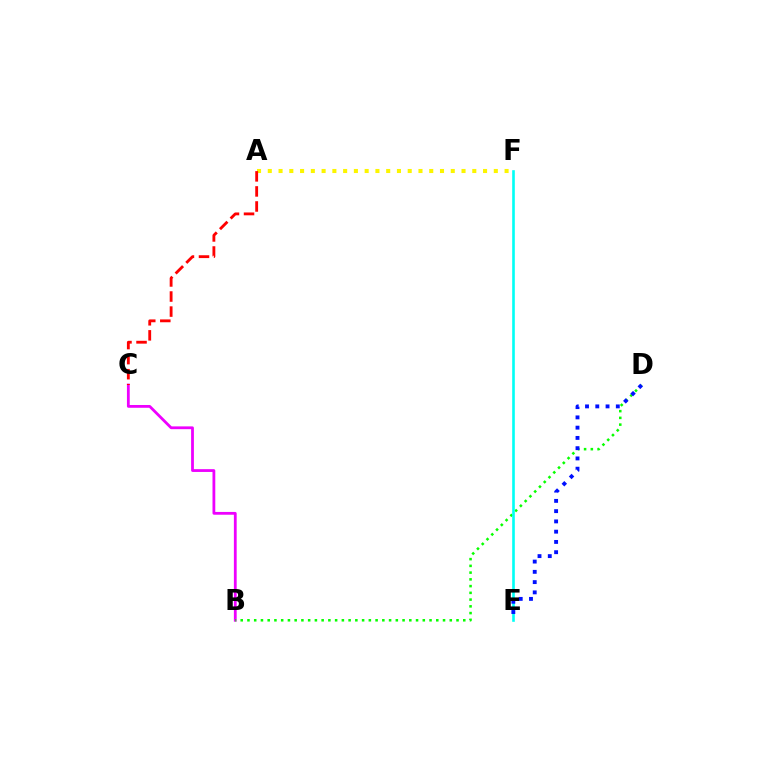{('B', 'C'): [{'color': '#ee00ff', 'line_style': 'solid', 'thickness': 2.01}], ('B', 'D'): [{'color': '#08ff00', 'line_style': 'dotted', 'thickness': 1.83}], ('E', 'F'): [{'color': '#00fff6', 'line_style': 'solid', 'thickness': 1.89}], ('A', 'F'): [{'color': '#fcf500', 'line_style': 'dotted', 'thickness': 2.92}], ('D', 'E'): [{'color': '#0010ff', 'line_style': 'dotted', 'thickness': 2.79}], ('A', 'C'): [{'color': '#ff0000', 'line_style': 'dashed', 'thickness': 2.05}]}